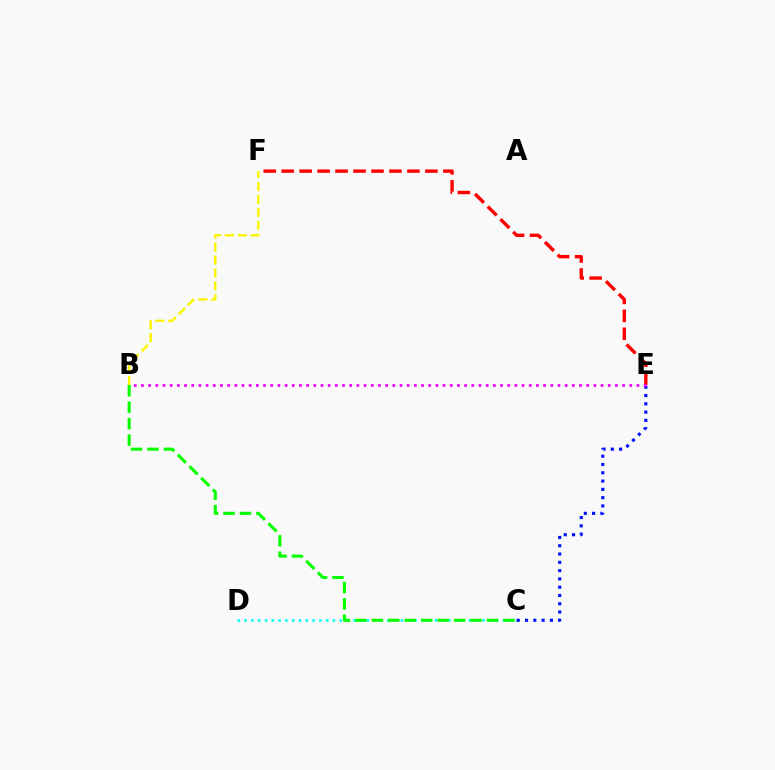{('B', 'F'): [{'color': '#fcf500', 'line_style': 'dashed', 'thickness': 1.76}], ('E', 'F'): [{'color': '#ff0000', 'line_style': 'dashed', 'thickness': 2.44}], ('C', 'D'): [{'color': '#00fff6', 'line_style': 'dotted', 'thickness': 1.85}], ('B', 'C'): [{'color': '#08ff00', 'line_style': 'dashed', 'thickness': 2.23}], ('C', 'E'): [{'color': '#0010ff', 'line_style': 'dotted', 'thickness': 2.25}], ('B', 'E'): [{'color': '#ee00ff', 'line_style': 'dotted', 'thickness': 1.95}]}